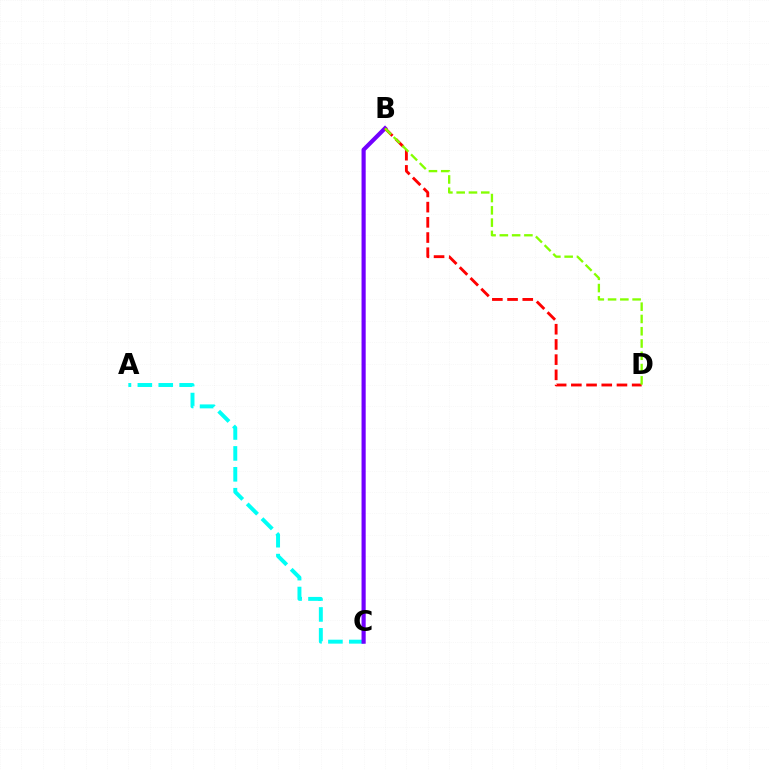{('A', 'C'): [{'color': '#00fff6', 'line_style': 'dashed', 'thickness': 2.84}], ('B', 'C'): [{'color': '#7200ff', 'line_style': 'solid', 'thickness': 2.99}], ('B', 'D'): [{'color': '#ff0000', 'line_style': 'dashed', 'thickness': 2.07}, {'color': '#84ff00', 'line_style': 'dashed', 'thickness': 1.67}]}